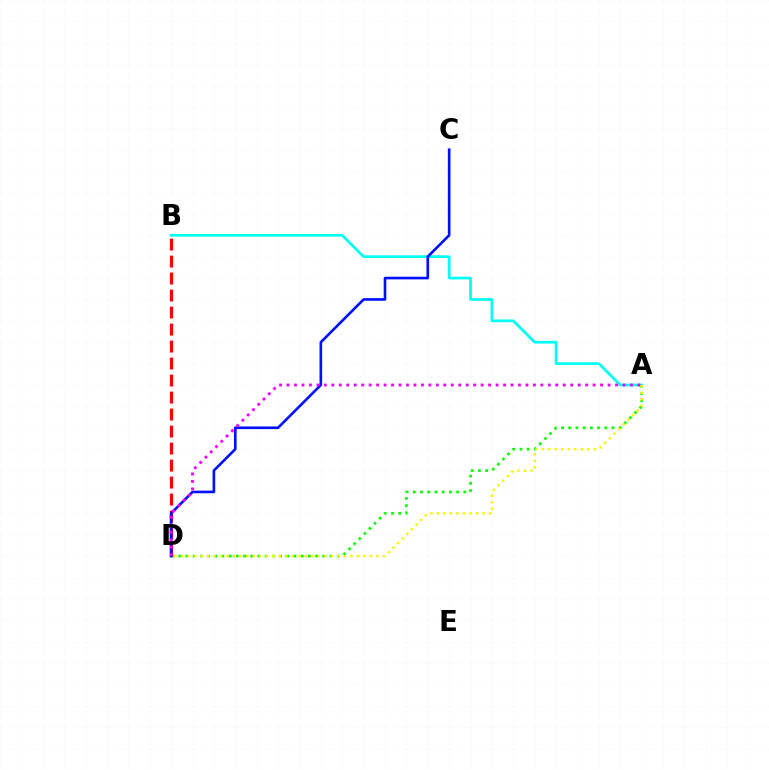{('A', 'B'): [{'color': '#00fff6', 'line_style': 'solid', 'thickness': 1.95}], ('A', 'D'): [{'color': '#08ff00', 'line_style': 'dotted', 'thickness': 1.96}, {'color': '#ee00ff', 'line_style': 'dotted', 'thickness': 2.03}, {'color': '#fcf500', 'line_style': 'dotted', 'thickness': 1.77}], ('B', 'D'): [{'color': '#ff0000', 'line_style': 'dashed', 'thickness': 2.31}], ('C', 'D'): [{'color': '#0010ff', 'line_style': 'solid', 'thickness': 1.91}]}